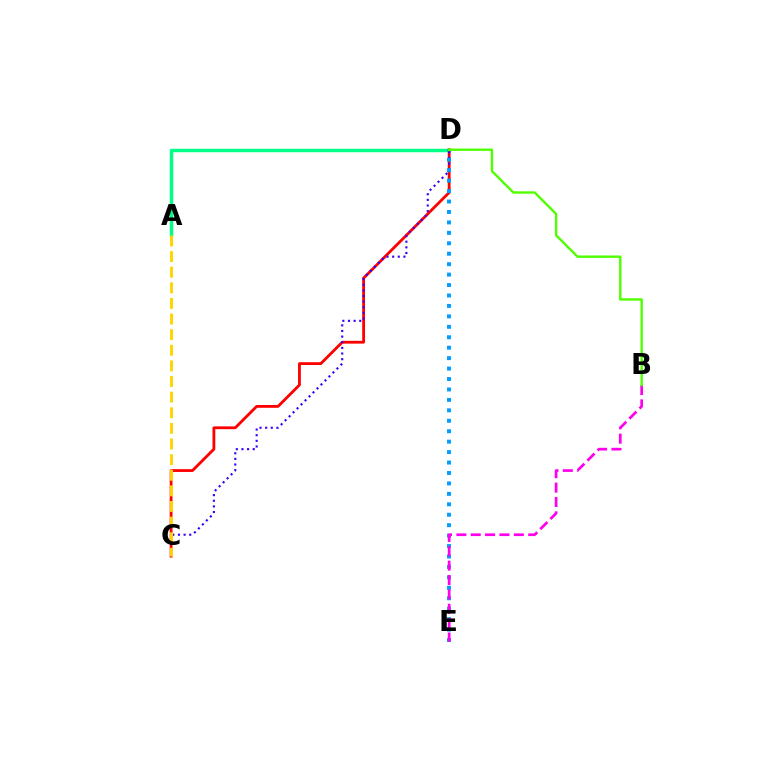{('A', 'D'): [{'color': '#00ff86', 'line_style': 'solid', 'thickness': 2.48}], ('C', 'D'): [{'color': '#ff0000', 'line_style': 'solid', 'thickness': 2.02}, {'color': '#3700ff', 'line_style': 'dotted', 'thickness': 1.53}], ('D', 'E'): [{'color': '#009eff', 'line_style': 'dotted', 'thickness': 2.84}], ('A', 'C'): [{'color': '#ffd500', 'line_style': 'dashed', 'thickness': 2.12}], ('B', 'E'): [{'color': '#ff00ed', 'line_style': 'dashed', 'thickness': 1.95}], ('B', 'D'): [{'color': '#4fff00', 'line_style': 'solid', 'thickness': 1.72}]}